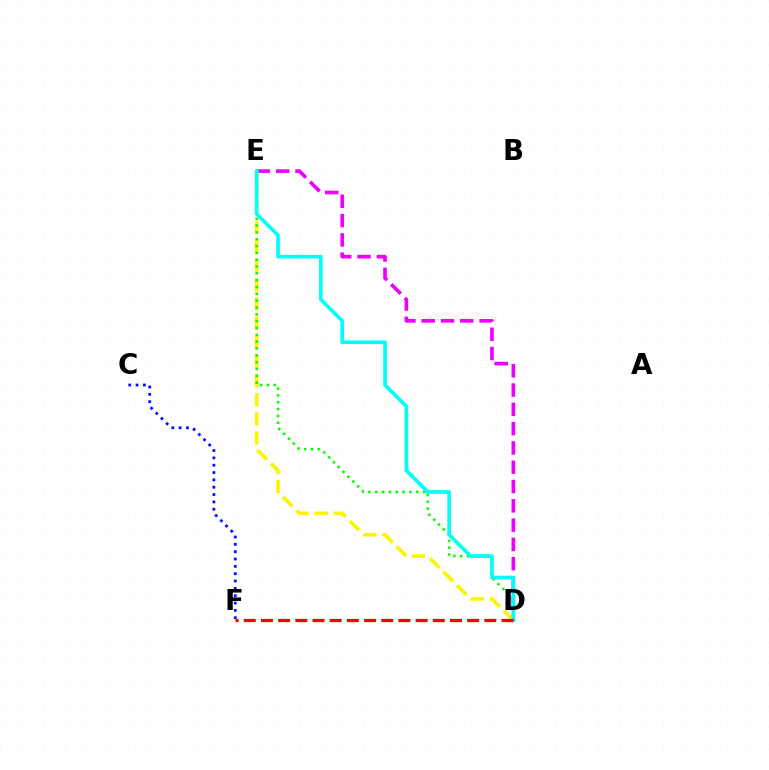{('D', 'E'): [{'color': '#ee00ff', 'line_style': 'dashed', 'thickness': 2.62}, {'color': '#fcf500', 'line_style': 'dashed', 'thickness': 2.6}, {'color': '#08ff00', 'line_style': 'dotted', 'thickness': 1.86}, {'color': '#00fff6', 'line_style': 'solid', 'thickness': 2.61}], ('C', 'F'): [{'color': '#0010ff', 'line_style': 'dotted', 'thickness': 1.99}], ('D', 'F'): [{'color': '#ff0000', 'line_style': 'dashed', 'thickness': 2.33}]}